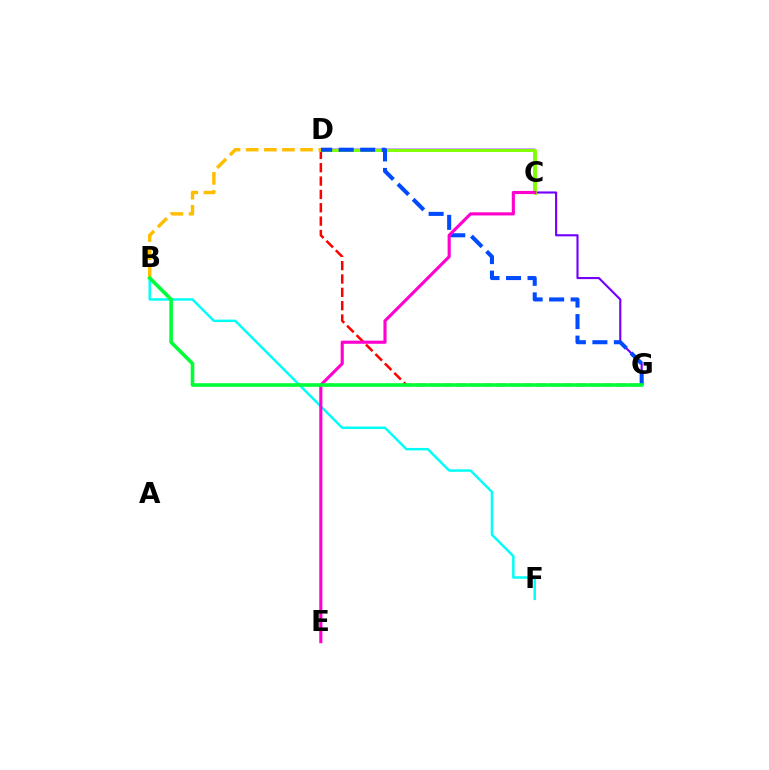{('B', 'F'): [{'color': '#00fff6', 'line_style': 'solid', 'thickness': 1.77}], ('D', 'G'): [{'color': '#ff0000', 'line_style': 'dashed', 'thickness': 1.81}, {'color': '#7200ff', 'line_style': 'solid', 'thickness': 1.54}, {'color': '#004bff', 'line_style': 'dashed', 'thickness': 2.92}], ('C', 'D'): [{'color': '#84ff00', 'line_style': 'solid', 'thickness': 2.12}], ('C', 'E'): [{'color': '#ff00cf', 'line_style': 'solid', 'thickness': 2.25}], ('B', 'D'): [{'color': '#ffbd00', 'line_style': 'dashed', 'thickness': 2.46}], ('B', 'G'): [{'color': '#00ff39', 'line_style': 'solid', 'thickness': 2.61}]}